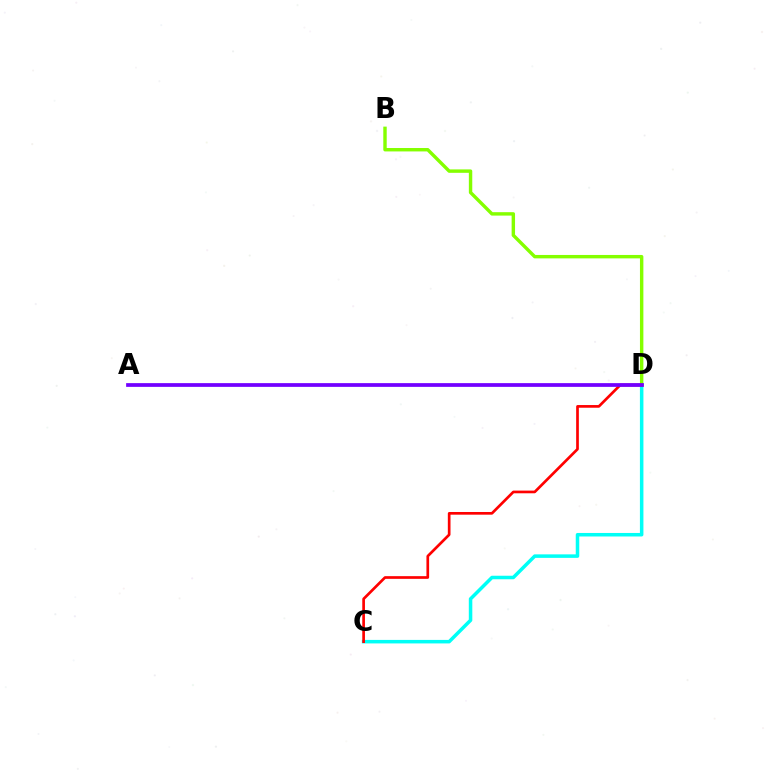{('C', 'D'): [{'color': '#00fff6', 'line_style': 'solid', 'thickness': 2.53}, {'color': '#ff0000', 'line_style': 'solid', 'thickness': 1.93}], ('B', 'D'): [{'color': '#84ff00', 'line_style': 'solid', 'thickness': 2.46}], ('A', 'D'): [{'color': '#7200ff', 'line_style': 'solid', 'thickness': 2.69}]}